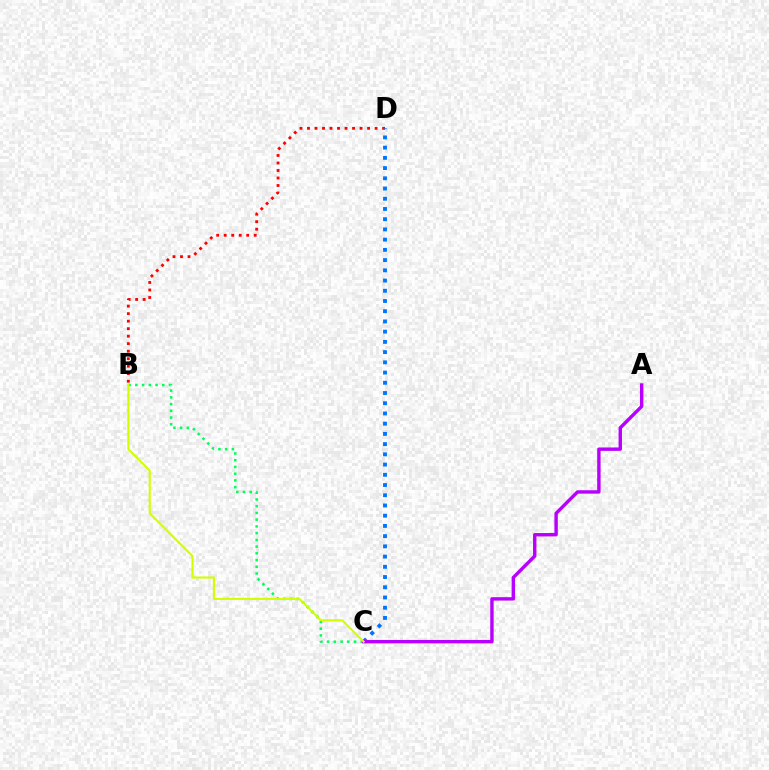{('B', 'D'): [{'color': '#ff0000', 'line_style': 'dotted', 'thickness': 2.04}], ('B', 'C'): [{'color': '#00ff5c', 'line_style': 'dotted', 'thickness': 1.83}, {'color': '#d1ff00', 'line_style': 'solid', 'thickness': 1.51}], ('C', 'D'): [{'color': '#0074ff', 'line_style': 'dotted', 'thickness': 2.78}], ('A', 'C'): [{'color': '#b900ff', 'line_style': 'solid', 'thickness': 2.45}]}